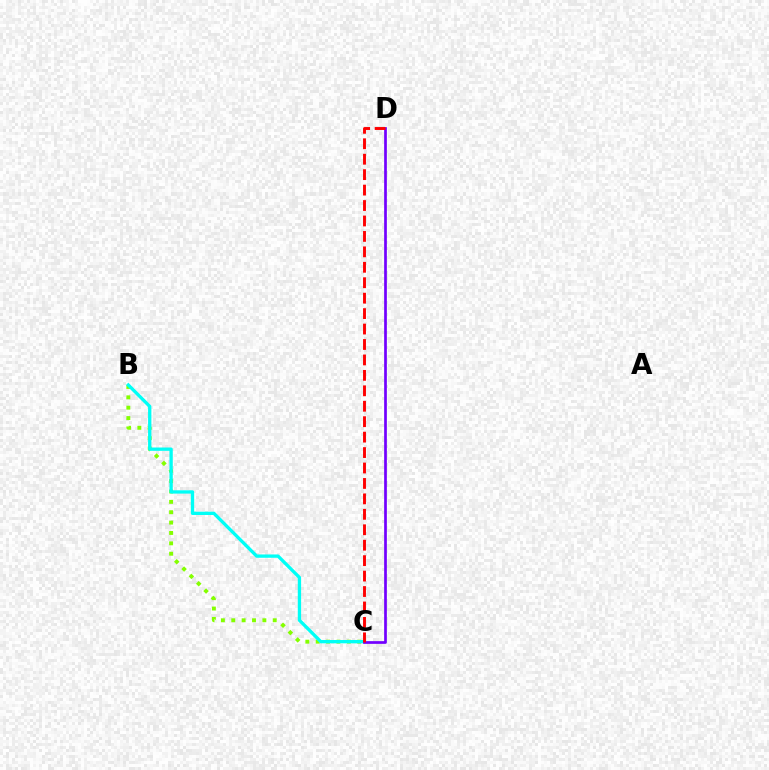{('B', 'C'): [{'color': '#84ff00', 'line_style': 'dotted', 'thickness': 2.82}, {'color': '#00fff6', 'line_style': 'solid', 'thickness': 2.39}], ('C', 'D'): [{'color': '#7200ff', 'line_style': 'solid', 'thickness': 1.95}, {'color': '#ff0000', 'line_style': 'dashed', 'thickness': 2.1}]}